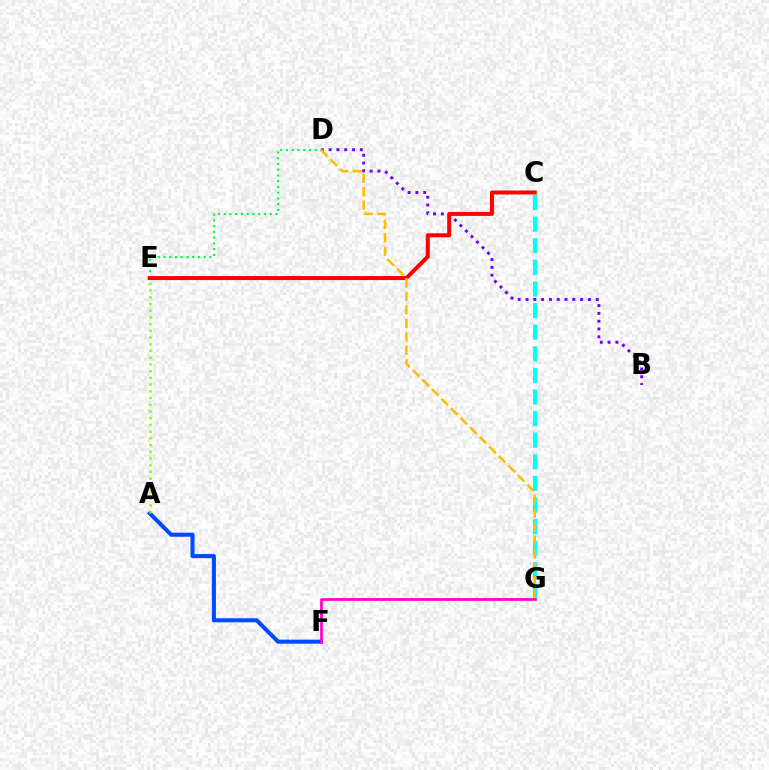{('C', 'G'): [{'color': '#00fff6', 'line_style': 'dashed', 'thickness': 2.94}], ('B', 'D'): [{'color': '#7200ff', 'line_style': 'dotted', 'thickness': 2.12}], ('D', 'E'): [{'color': '#00ff39', 'line_style': 'dotted', 'thickness': 1.56}], ('C', 'E'): [{'color': '#ff0000', 'line_style': 'solid', 'thickness': 2.89}], ('A', 'F'): [{'color': '#004bff', 'line_style': 'solid', 'thickness': 2.93}], ('D', 'G'): [{'color': '#ffbd00', 'line_style': 'dashed', 'thickness': 1.83}], ('F', 'G'): [{'color': '#ff00cf', 'line_style': 'solid', 'thickness': 1.94}], ('A', 'E'): [{'color': '#84ff00', 'line_style': 'dotted', 'thickness': 1.82}]}